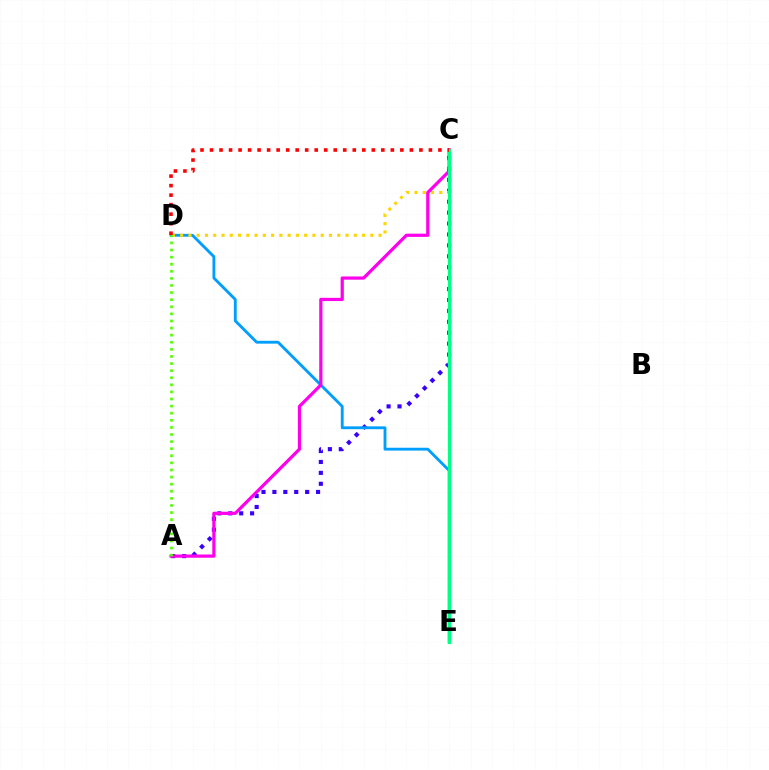{('A', 'C'): [{'color': '#3700ff', 'line_style': 'dotted', 'thickness': 2.97}, {'color': '#ff00ed', 'line_style': 'solid', 'thickness': 2.31}], ('D', 'E'): [{'color': '#009eff', 'line_style': 'solid', 'thickness': 2.05}], ('C', 'D'): [{'color': '#ffd500', 'line_style': 'dotted', 'thickness': 2.25}, {'color': '#ff0000', 'line_style': 'dotted', 'thickness': 2.59}], ('C', 'E'): [{'color': '#00ff86', 'line_style': 'solid', 'thickness': 2.34}], ('A', 'D'): [{'color': '#4fff00', 'line_style': 'dotted', 'thickness': 1.93}]}